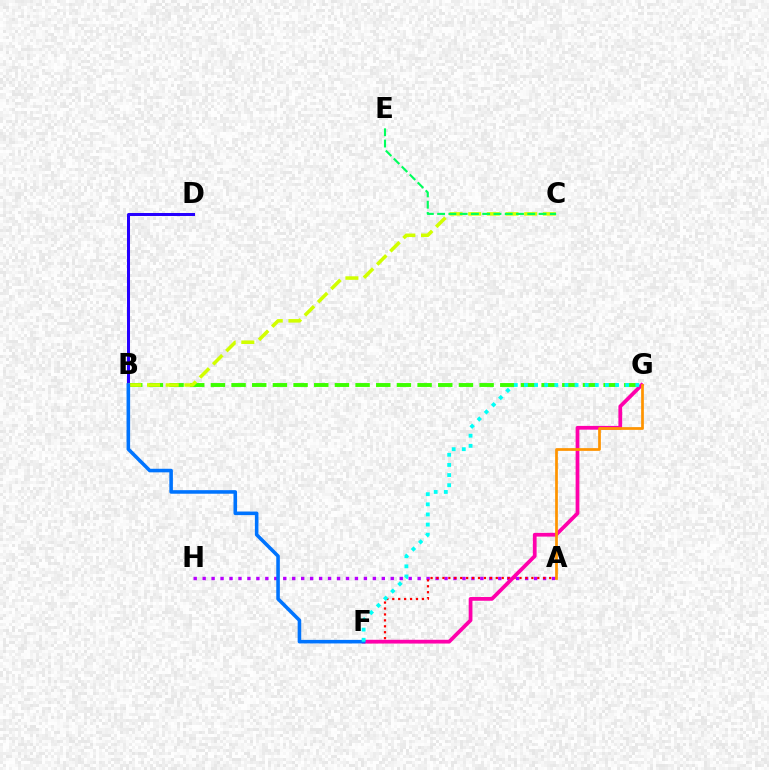{('A', 'H'): [{'color': '#b900ff', 'line_style': 'dotted', 'thickness': 2.43}], ('B', 'D'): [{'color': '#2500ff', 'line_style': 'solid', 'thickness': 2.17}], ('B', 'G'): [{'color': '#3dff00', 'line_style': 'dashed', 'thickness': 2.81}], ('B', 'C'): [{'color': '#d1ff00', 'line_style': 'dashed', 'thickness': 2.54}], ('A', 'F'): [{'color': '#ff0000', 'line_style': 'dotted', 'thickness': 1.61}], ('F', 'G'): [{'color': '#ff00ac', 'line_style': 'solid', 'thickness': 2.7}, {'color': '#00fff6', 'line_style': 'dotted', 'thickness': 2.75}], ('B', 'F'): [{'color': '#0074ff', 'line_style': 'solid', 'thickness': 2.57}], ('C', 'E'): [{'color': '#00ff5c', 'line_style': 'dashed', 'thickness': 1.53}], ('A', 'G'): [{'color': '#ff9400', 'line_style': 'solid', 'thickness': 1.96}]}